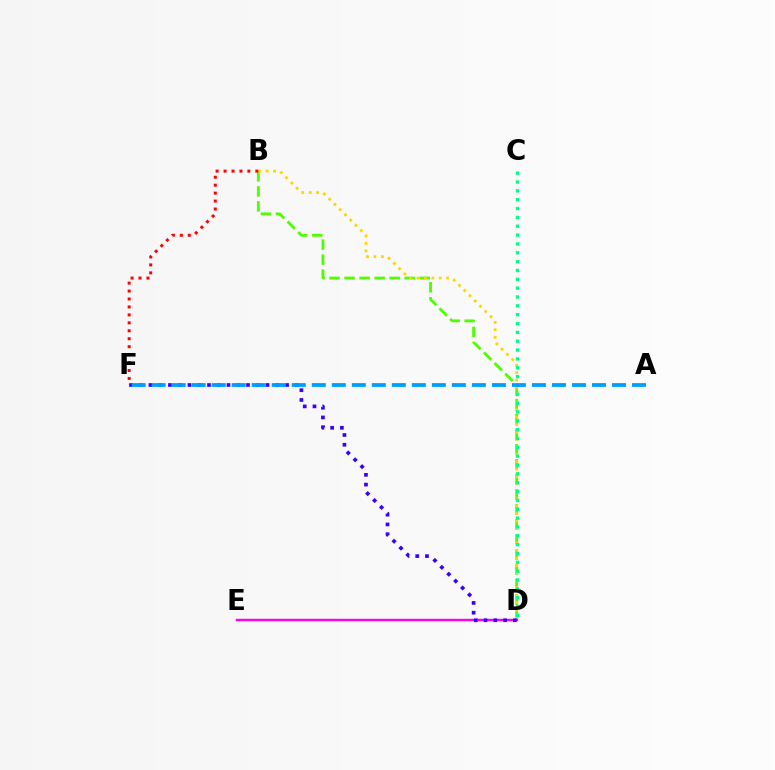{('B', 'D'): [{'color': '#4fff00', 'line_style': 'dashed', 'thickness': 2.04}, {'color': '#ffd500', 'line_style': 'dotted', 'thickness': 2.01}], ('B', 'F'): [{'color': '#ff0000', 'line_style': 'dotted', 'thickness': 2.16}], ('D', 'E'): [{'color': '#ff00ed', 'line_style': 'solid', 'thickness': 1.75}], ('C', 'D'): [{'color': '#00ff86', 'line_style': 'dotted', 'thickness': 2.4}], ('D', 'F'): [{'color': '#3700ff', 'line_style': 'dotted', 'thickness': 2.65}], ('A', 'F'): [{'color': '#009eff', 'line_style': 'dashed', 'thickness': 2.72}]}